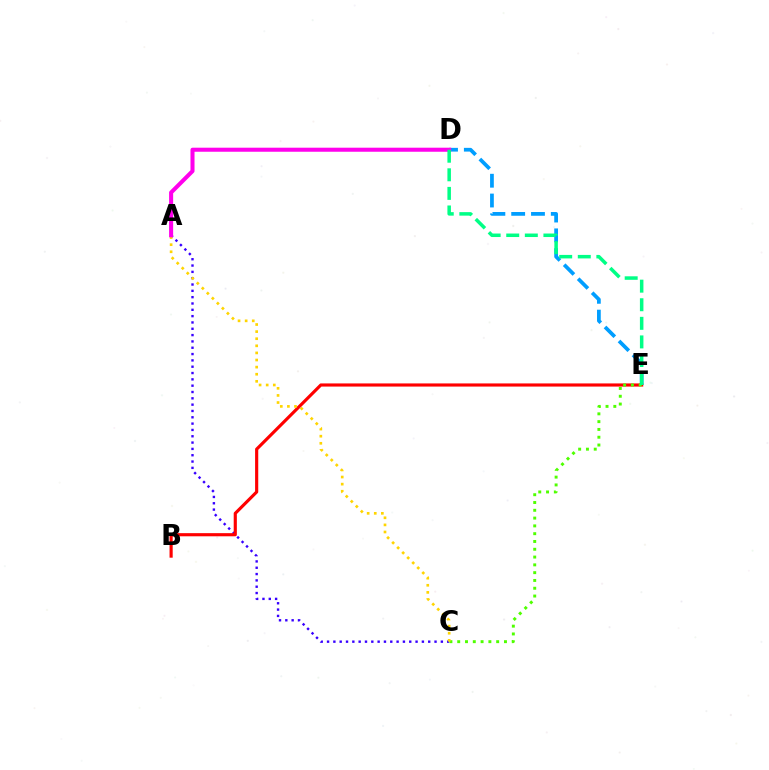{('D', 'E'): [{'color': '#009eff', 'line_style': 'dashed', 'thickness': 2.69}, {'color': '#00ff86', 'line_style': 'dashed', 'thickness': 2.52}], ('A', 'C'): [{'color': '#3700ff', 'line_style': 'dotted', 'thickness': 1.72}, {'color': '#ffd500', 'line_style': 'dotted', 'thickness': 1.93}], ('B', 'E'): [{'color': '#ff0000', 'line_style': 'solid', 'thickness': 2.27}], ('C', 'E'): [{'color': '#4fff00', 'line_style': 'dotted', 'thickness': 2.12}], ('A', 'D'): [{'color': '#ff00ed', 'line_style': 'solid', 'thickness': 2.92}]}